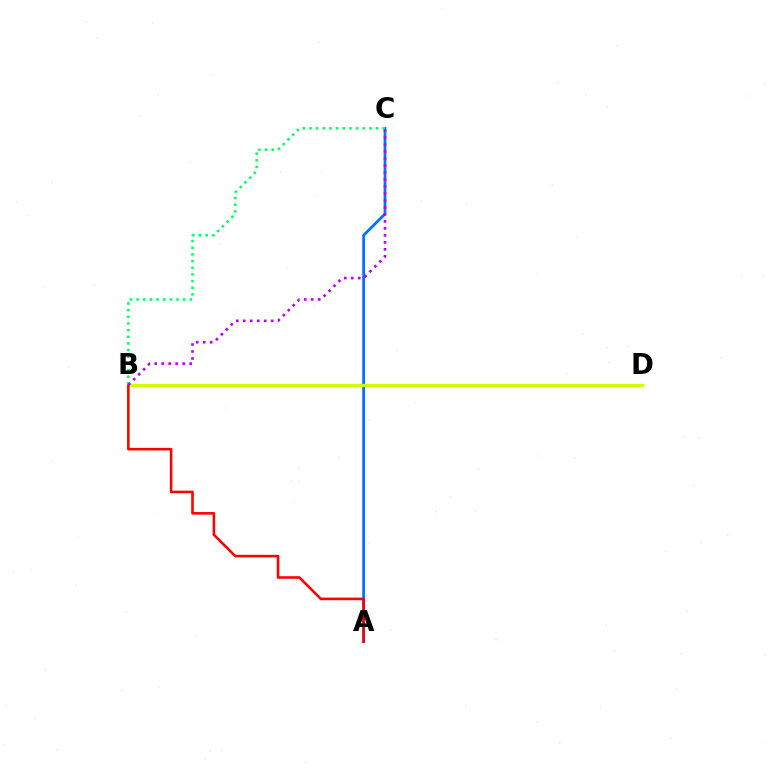{('A', 'C'): [{'color': '#0074ff', 'line_style': 'solid', 'thickness': 1.98}], ('B', 'D'): [{'color': '#d1ff00', 'line_style': 'solid', 'thickness': 2.38}], ('A', 'B'): [{'color': '#ff0000', 'line_style': 'solid', 'thickness': 1.86}], ('B', 'C'): [{'color': '#00ff5c', 'line_style': 'dotted', 'thickness': 1.81}, {'color': '#b900ff', 'line_style': 'dotted', 'thickness': 1.9}]}